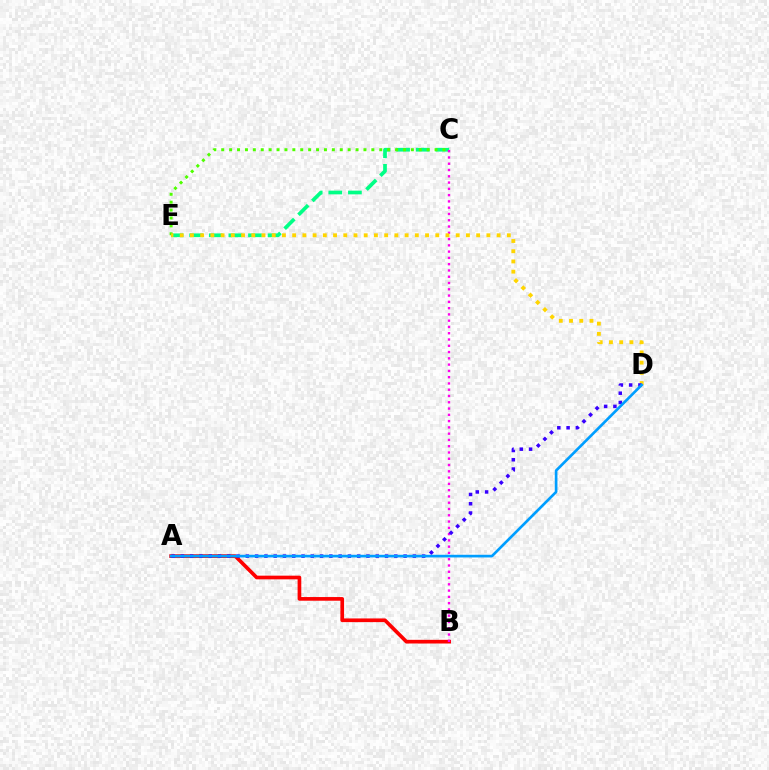{('C', 'E'): [{'color': '#00ff86', 'line_style': 'dashed', 'thickness': 2.66}, {'color': '#4fff00', 'line_style': 'dotted', 'thickness': 2.15}], ('A', 'B'): [{'color': '#ff0000', 'line_style': 'solid', 'thickness': 2.65}], ('B', 'C'): [{'color': '#ff00ed', 'line_style': 'dotted', 'thickness': 1.71}], ('D', 'E'): [{'color': '#ffd500', 'line_style': 'dotted', 'thickness': 2.78}], ('A', 'D'): [{'color': '#3700ff', 'line_style': 'dotted', 'thickness': 2.52}, {'color': '#009eff', 'line_style': 'solid', 'thickness': 1.92}]}